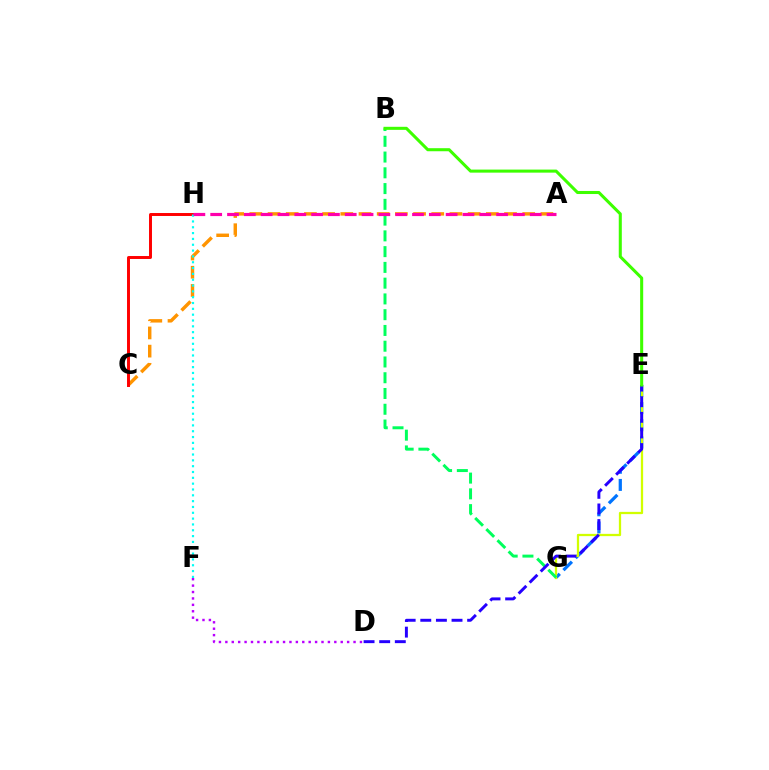{('E', 'G'): [{'color': '#0074ff', 'line_style': 'dashed', 'thickness': 2.33}, {'color': '#d1ff00', 'line_style': 'solid', 'thickness': 1.63}], ('A', 'C'): [{'color': '#ff9400', 'line_style': 'dashed', 'thickness': 2.47}], ('C', 'H'): [{'color': '#ff0000', 'line_style': 'solid', 'thickness': 2.13}], ('B', 'G'): [{'color': '#00ff5c', 'line_style': 'dashed', 'thickness': 2.14}], ('D', 'F'): [{'color': '#b900ff', 'line_style': 'dotted', 'thickness': 1.74}], ('F', 'H'): [{'color': '#00fff6', 'line_style': 'dotted', 'thickness': 1.58}], ('A', 'H'): [{'color': '#ff00ac', 'line_style': 'dashed', 'thickness': 2.28}], ('D', 'E'): [{'color': '#2500ff', 'line_style': 'dashed', 'thickness': 2.12}], ('B', 'E'): [{'color': '#3dff00', 'line_style': 'solid', 'thickness': 2.2}]}